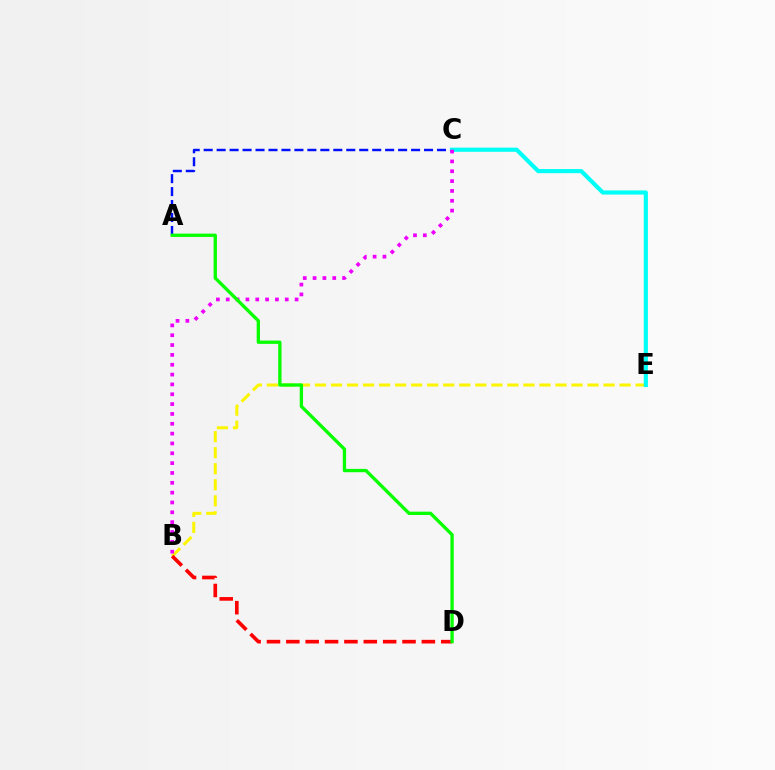{('A', 'C'): [{'color': '#0010ff', 'line_style': 'dashed', 'thickness': 1.76}], ('B', 'E'): [{'color': '#fcf500', 'line_style': 'dashed', 'thickness': 2.18}], ('B', 'D'): [{'color': '#ff0000', 'line_style': 'dashed', 'thickness': 2.63}], ('C', 'E'): [{'color': '#00fff6', 'line_style': 'solid', 'thickness': 2.98}], ('B', 'C'): [{'color': '#ee00ff', 'line_style': 'dotted', 'thickness': 2.67}], ('A', 'D'): [{'color': '#08ff00', 'line_style': 'solid', 'thickness': 2.39}]}